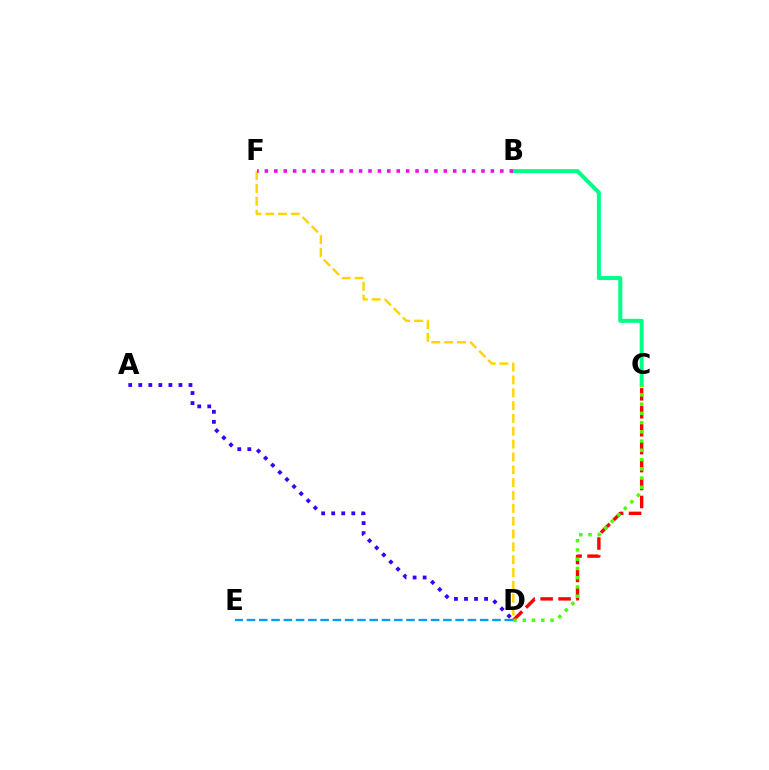{('D', 'F'): [{'color': '#ffd500', 'line_style': 'dashed', 'thickness': 1.74}], ('C', 'D'): [{'color': '#ff0000', 'line_style': 'dashed', 'thickness': 2.44}, {'color': '#4fff00', 'line_style': 'dotted', 'thickness': 2.51}], ('B', 'C'): [{'color': '#00ff86', 'line_style': 'solid', 'thickness': 2.88}], ('A', 'D'): [{'color': '#3700ff', 'line_style': 'dotted', 'thickness': 2.73}], ('B', 'F'): [{'color': '#ff00ed', 'line_style': 'dotted', 'thickness': 2.56}], ('D', 'E'): [{'color': '#009eff', 'line_style': 'dashed', 'thickness': 1.67}]}